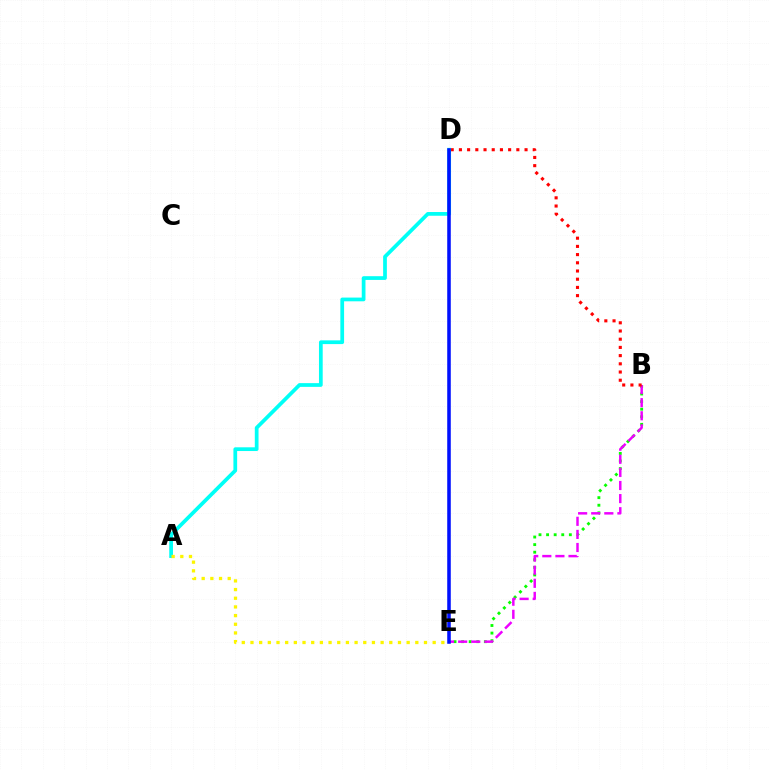{('B', 'E'): [{'color': '#08ff00', 'line_style': 'dotted', 'thickness': 2.06}, {'color': '#ee00ff', 'line_style': 'dashed', 'thickness': 1.78}], ('B', 'D'): [{'color': '#ff0000', 'line_style': 'dotted', 'thickness': 2.23}], ('A', 'D'): [{'color': '#00fff6', 'line_style': 'solid', 'thickness': 2.69}], ('A', 'E'): [{'color': '#fcf500', 'line_style': 'dotted', 'thickness': 2.36}], ('D', 'E'): [{'color': '#0010ff', 'line_style': 'solid', 'thickness': 2.55}]}